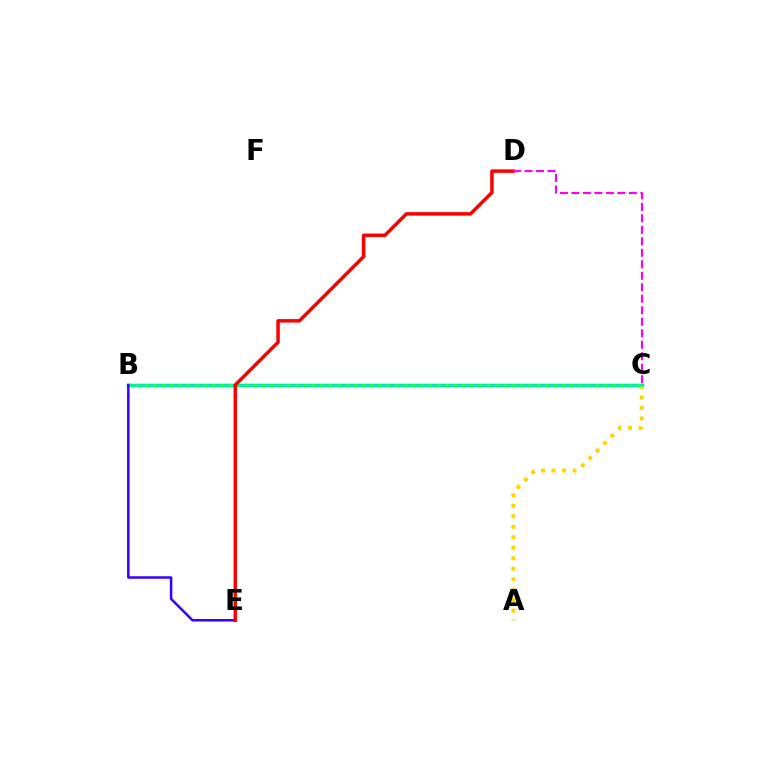{('B', 'C'): [{'color': '#009eff', 'line_style': 'solid', 'thickness': 2.48}, {'color': '#4fff00', 'line_style': 'dotted', 'thickness': 2.27}, {'color': '#00ff86', 'line_style': 'solid', 'thickness': 1.82}], ('A', 'C'): [{'color': '#ffd500', 'line_style': 'dotted', 'thickness': 2.85}], ('B', 'E'): [{'color': '#3700ff', 'line_style': 'solid', 'thickness': 1.81}], ('D', 'E'): [{'color': '#ff0000', 'line_style': 'solid', 'thickness': 2.52}], ('C', 'D'): [{'color': '#ff00ed', 'line_style': 'dashed', 'thickness': 1.56}]}